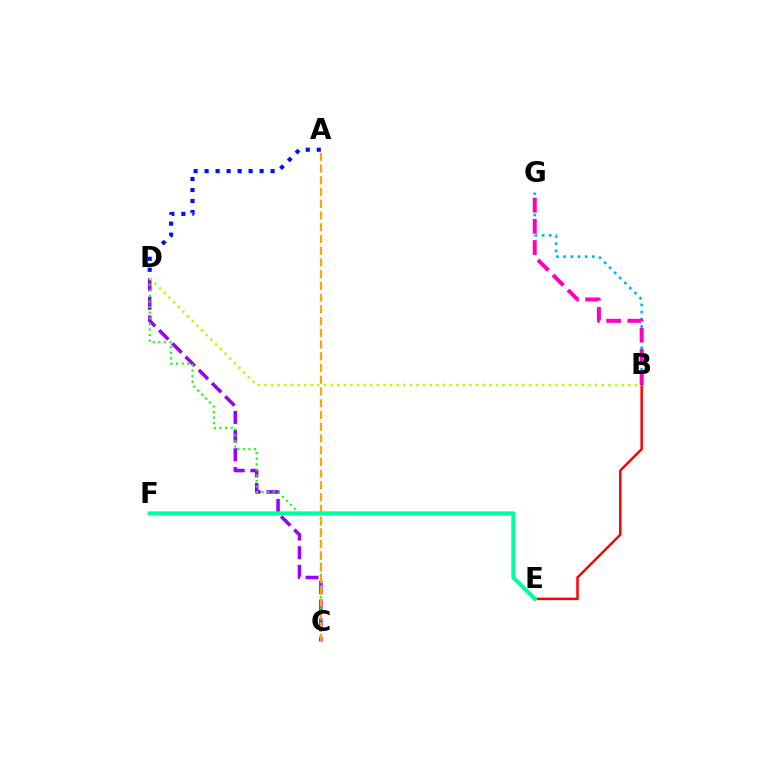{('B', 'G'): [{'color': '#00b5ff', 'line_style': 'dotted', 'thickness': 1.94}, {'color': '#ff00bd', 'line_style': 'dashed', 'thickness': 2.88}], ('C', 'D'): [{'color': '#9b00ff', 'line_style': 'dashed', 'thickness': 2.54}, {'color': '#08ff00', 'line_style': 'dotted', 'thickness': 1.52}], ('B', 'E'): [{'color': '#ff0000', 'line_style': 'solid', 'thickness': 1.79}], ('B', 'D'): [{'color': '#b3ff00', 'line_style': 'dotted', 'thickness': 1.8}], ('A', 'C'): [{'color': '#ffa500', 'line_style': 'dashed', 'thickness': 1.59}], ('E', 'F'): [{'color': '#00ff9d', 'line_style': 'solid', 'thickness': 2.88}], ('A', 'D'): [{'color': '#0010ff', 'line_style': 'dotted', 'thickness': 2.99}]}